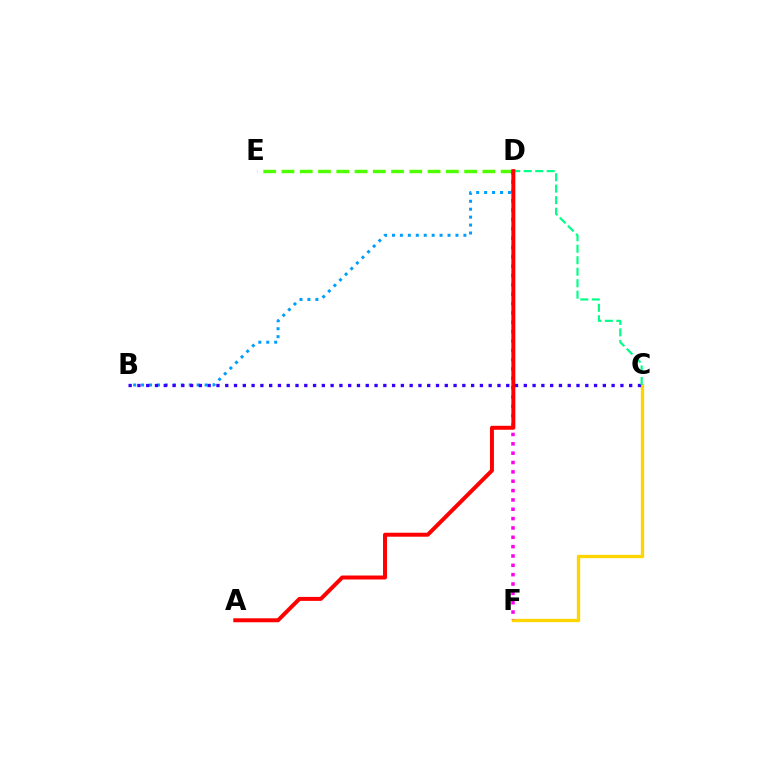{('C', 'F'): [{'color': '#ffd500', 'line_style': 'solid', 'thickness': 2.38}], ('D', 'E'): [{'color': '#4fff00', 'line_style': 'dashed', 'thickness': 2.48}], ('D', 'F'): [{'color': '#ff00ed', 'line_style': 'dotted', 'thickness': 2.54}], ('B', 'D'): [{'color': '#009eff', 'line_style': 'dotted', 'thickness': 2.16}], ('B', 'C'): [{'color': '#3700ff', 'line_style': 'dotted', 'thickness': 2.39}], ('C', 'D'): [{'color': '#00ff86', 'line_style': 'dashed', 'thickness': 1.56}], ('A', 'D'): [{'color': '#ff0000', 'line_style': 'solid', 'thickness': 2.86}]}